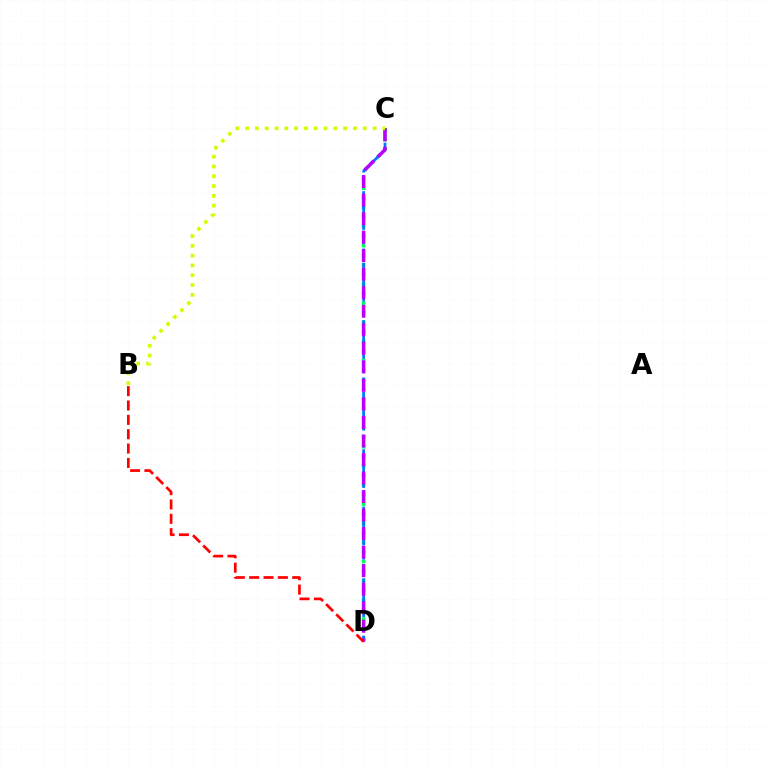{('C', 'D'): [{'color': '#00ff5c', 'line_style': 'dotted', 'thickness': 2.6}, {'color': '#0074ff', 'line_style': 'dashed', 'thickness': 1.95}, {'color': '#b900ff', 'line_style': 'dashed', 'thickness': 2.52}], ('B', 'D'): [{'color': '#ff0000', 'line_style': 'dashed', 'thickness': 1.95}], ('B', 'C'): [{'color': '#d1ff00', 'line_style': 'dotted', 'thickness': 2.66}]}